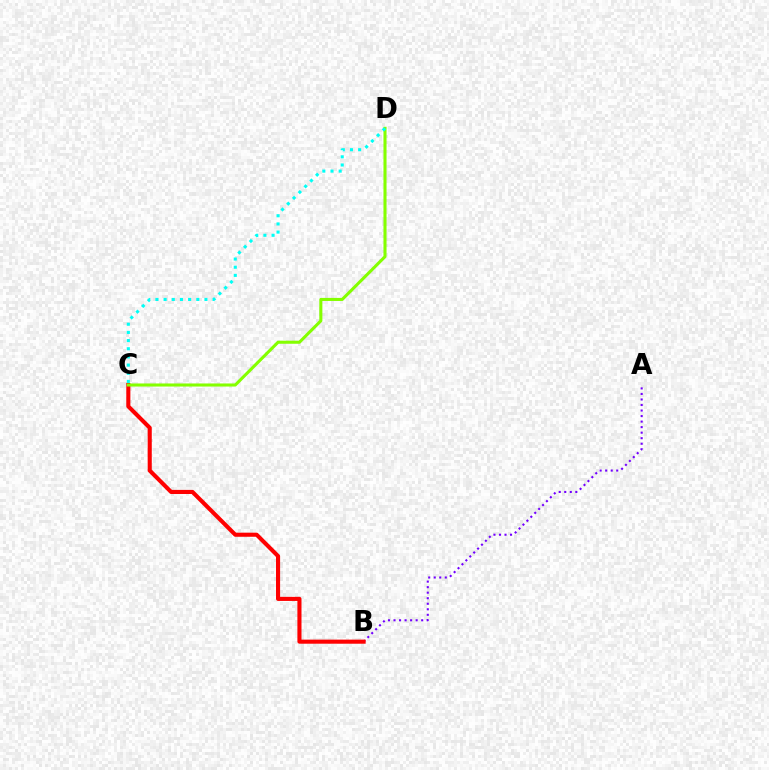{('A', 'B'): [{'color': '#7200ff', 'line_style': 'dotted', 'thickness': 1.5}], ('B', 'C'): [{'color': '#ff0000', 'line_style': 'solid', 'thickness': 2.95}], ('C', 'D'): [{'color': '#84ff00', 'line_style': 'solid', 'thickness': 2.21}, {'color': '#00fff6', 'line_style': 'dotted', 'thickness': 2.22}]}